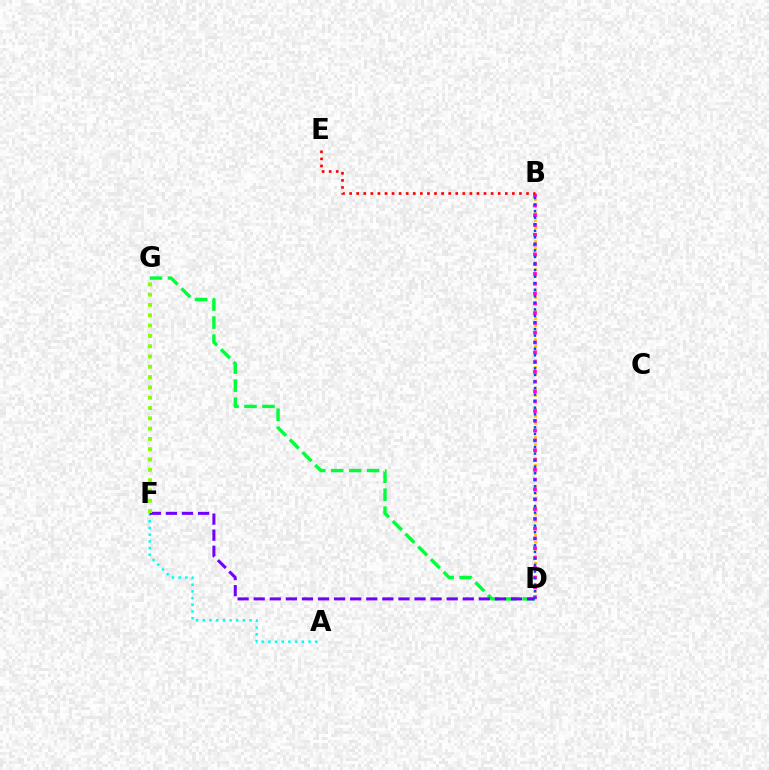{('B', 'D'): [{'color': '#ffbd00', 'line_style': 'dotted', 'thickness': 1.9}, {'color': '#ff00cf', 'line_style': 'dotted', 'thickness': 2.66}, {'color': '#004bff', 'line_style': 'dotted', 'thickness': 1.78}], ('A', 'F'): [{'color': '#00fff6', 'line_style': 'dotted', 'thickness': 1.82}], ('D', 'G'): [{'color': '#00ff39', 'line_style': 'dashed', 'thickness': 2.44}], ('D', 'F'): [{'color': '#7200ff', 'line_style': 'dashed', 'thickness': 2.18}], ('F', 'G'): [{'color': '#84ff00', 'line_style': 'dotted', 'thickness': 2.8}], ('B', 'E'): [{'color': '#ff0000', 'line_style': 'dotted', 'thickness': 1.92}]}